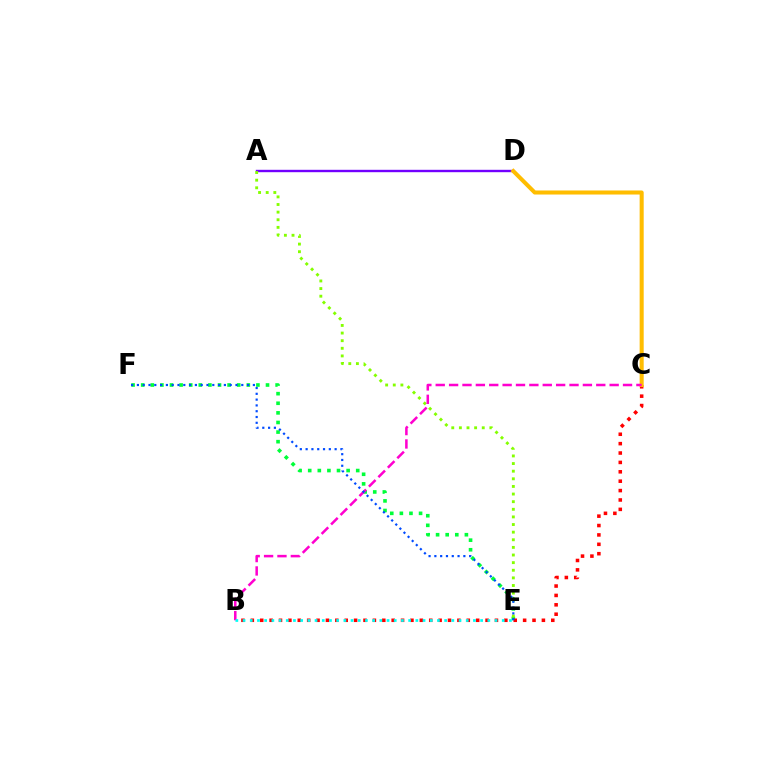{('E', 'F'): [{'color': '#00ff39', 'line_style': 'dotted', 'thickness': 2.61}, {'color': '#004bff', 'line_style': 'dotted', 'thickness': 1.58}], ('B', 'C'): [{'color': '#ff0000', 'line_style': 'dotted', 'thickness': 2.55}, {'color': '#ff00cf', 'line_style': 'dashed', 'thickness': 1.82}], ('A', 'D'): [{'color': '#7200ff', 'line_style': 'solid', 'thickness': 1.72}], ('C', 'D'): [{'color': '#ffbd00', 'line_style': 'solid', 'thickness': 2.92}], ('A', 'E'): [{'color': '#84ff00', 'line_style': 'dotted', 'thickness': 2.07}], ('B', 'E'): [{'color': '#00fff6', 'line_style': 'dotted', 'thickness': 1.96}]}